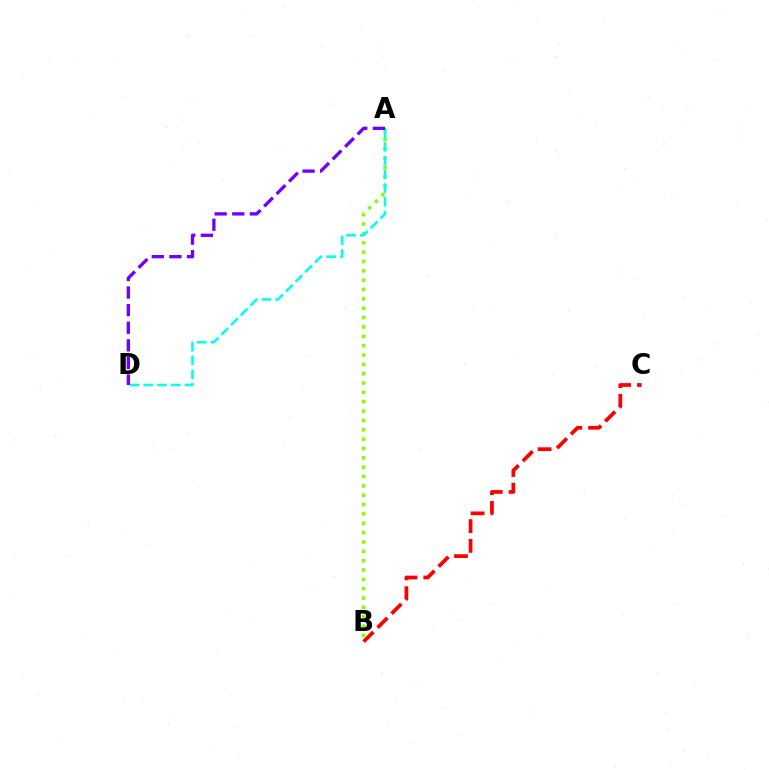{('B', 'C'): [{'color': '#ff0000', 'line_style': 'dashed', 'thickness': 2.69}], ('A', 'B'): [{'color': '#84ff00', 'line_style': 'dotted', 'thickness': 2.54}], ('A', 'D'): [{'color': '#00fff6', 'line_style': 'dashed', 'thickness': 1.87}, {'color': '#7200ff', 'line_style': 'dashed', 'thickness': 2.39}]}